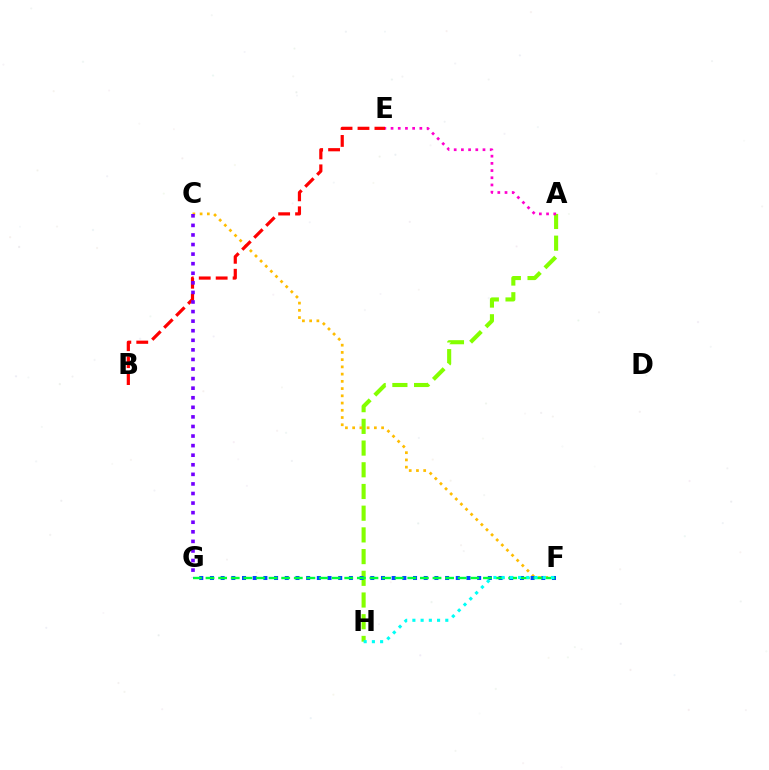{('A', 'H'): [{'color': '#84ff00', 'line_style': 'dashed', 'thickness': 2.95}], ('C', 'F'): [{'color': '#ffbd00', 'line_style': 'dotted', 'thickness': 1.97}], ('A', 'E'): [{'color': '#ff00cf', 'line_style': 'dotted', 'thickness': 1.96}], ('F', 'G'): [{'color': '#004bff', 'line_style': 'dotted', 'thickness': 2.9}, {'color': '#00ff39', 'line_style': 'dashed', 'thickness': 1.71}], ('F', 'H'): [{'color': '#00fff6', 'line_style': 'dotted', 'thickness': 2.24}], ('B', 'E'): [{'color': '#ff0000', 'line_style': 'dashed', 'thickness': 2.3}], ('C', 'G'): [{'color': '#7200ff', 'line_style': 'dotted', 'thickness': 2.6}]}